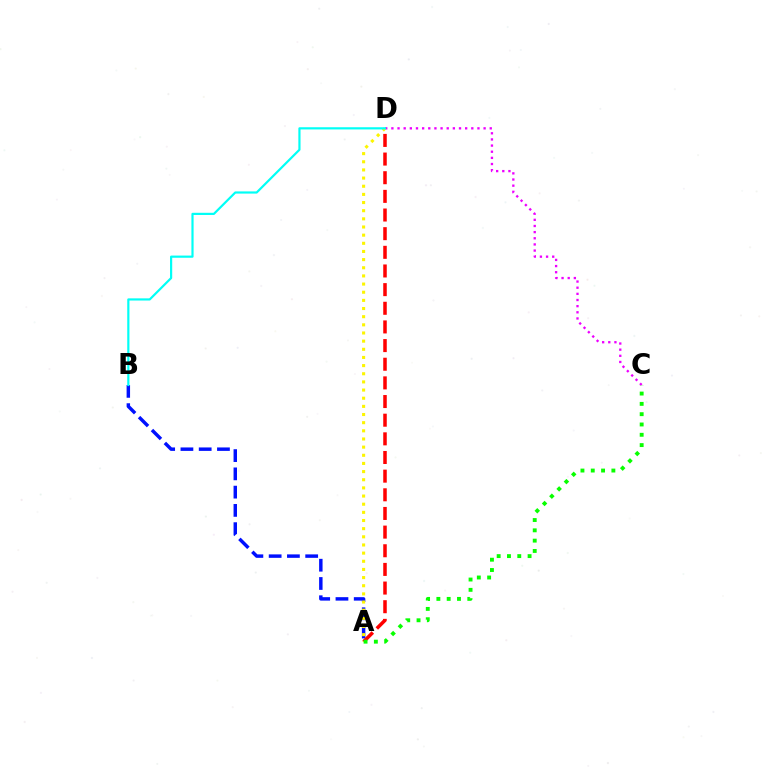{('A', 'B'): [{'color': '#0010ff', 'line_style': 'dashed', 'thickness': 2.48}], ('C', 'D'): [{'color': '#ee00ff', 'line_style': 'dotted', 'thickness': 1.67}], ('A', 'D'): [{'color': '#ff0000', 'line_style': 'dashed', 'thickness': 2.53}, {'color': '#fcf500', 'line_style': 'dotted', 'thickness': 2.22}], ('A', 'C'): [{'color': '#08ff00', 'line_style': 'dotted', 'thickness': 2.8}], ('B', 'D'): [{'color': '#00fff6', 'line_style': 'solid', 'thickness': 1.58}]}